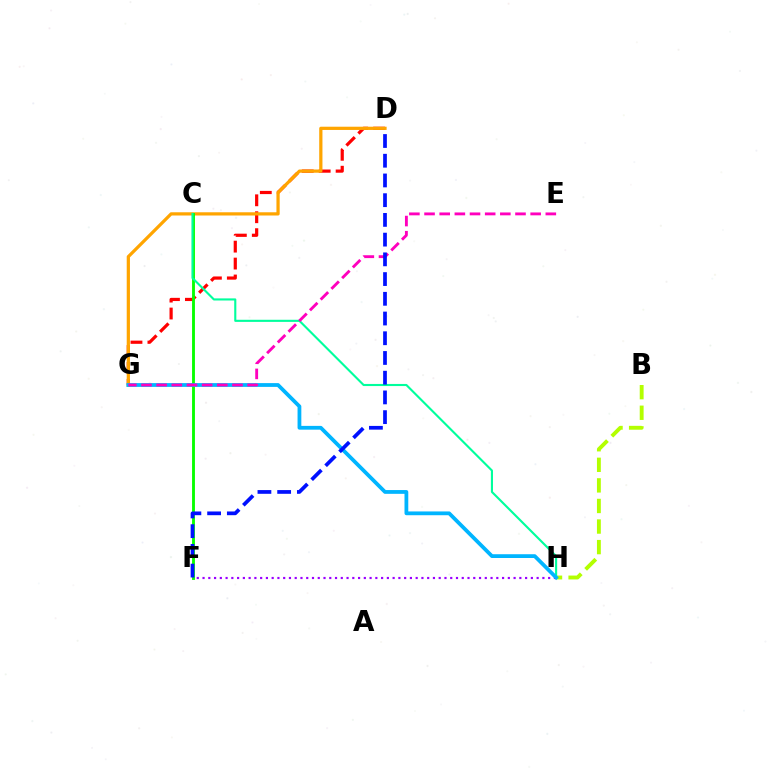{('D', 'G'): [{'color': '#ff0000', 'line_style': 'dashed', 'thickness': 2.3}, {'color': '#ffa500', 'line_style': 'solid', 'thickness': 2.33}], ('B', 'H'): [{'color': '#b3ff00', 'line_style': 'dashed', 'thickness': 2.8}], ('C', 'F'): [{'color': '#08ff00', 'line_style': 'solid', 'thickness': 2.06}], ('F', 'H'): [{'color': '#9b00ff', 'line_style': 'dotted', 'thickness': 1.56}], ('C', 'H'): [{'color': '#00ff9d', 'line_style': 'solid', 'thickness': 1.52}], ('G', 'H'): [{'color': '#00b5ff', 'line_style': 'solid', 'thickness': 2.72}], ('E', 'G'): [{'color': '#ff00bd', 'line_style': 'dashed', 'thickness': 2.06}], ('D', 'F'): [{'color': '#0010ff', 'line_style': 'dashed', 'thickness': 2.68}]}